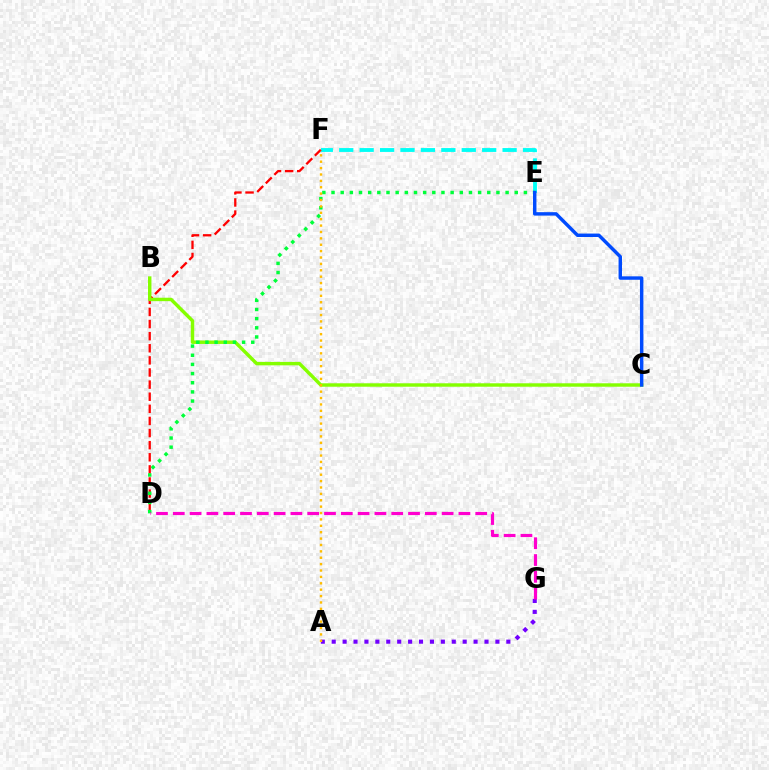{('E', 'F'): [{'color': '#00fff6', 'line_style': 'dashed', 'thickness': 2.77}], ('D', 'F'): [{'color': '#ff0000', 'line_style': 'dashed', 'thickness': 1.65}], ('A', 'G'): [{'color': '#7200ff', 'line_style': 'dotted', 'thickness': 2.97}], ('B', 'C'): [{'color': '#84ff00', 'line_style': 'solid', 'thickness': 2.47}], ('D', 'E'): [{'color': '#00ff39', 'line_style': 'dotted', 'thickness': 2.49}], ('C', 'E'): [{'color': '#004bff', 'line_style': 'solid', 'thickness': 2.47}], ('A', 'F'): [{'color': '#ffbd00', 'line_style': 'dotted', 'thickness': 1.74}], ('D', 'G'): [{'color': '#ff00cf', 'line_style': 'dashed', 'thickness': 2.28}]}